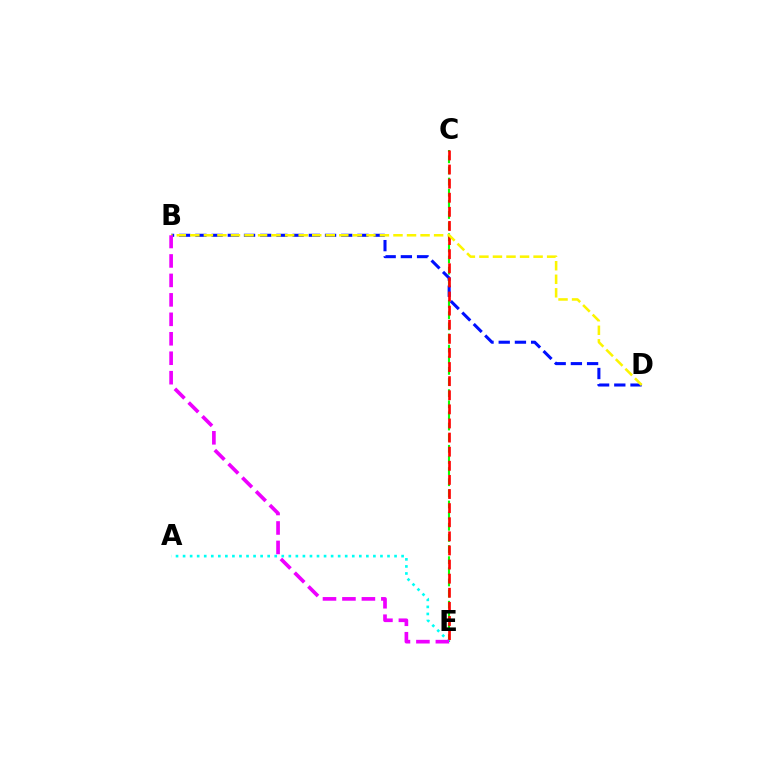{('C', 'E'): [{'color': '#08ff00', 'line_style': 'dashed', 'thickness': 1.51}, {'color': '#ff0000', 'line_style': 'dashed', 'thickness': 1.92}], ('B', 'D'): [{'color': '#0010ff', 'line_style': 'dashed', 'thickness': 2.2}, {'color': '#fcf500', 'line_style': 'dashed', 'thickness': 1.84}], ('A', 'E'): [{'color': '#00fff6', 'line_style': 'dotted', 'thickness': 1.92}], ('B', 'E'): [{'color': '#ee00ff', 'line_style': 'dashed', 'thickness': 2.64}]}